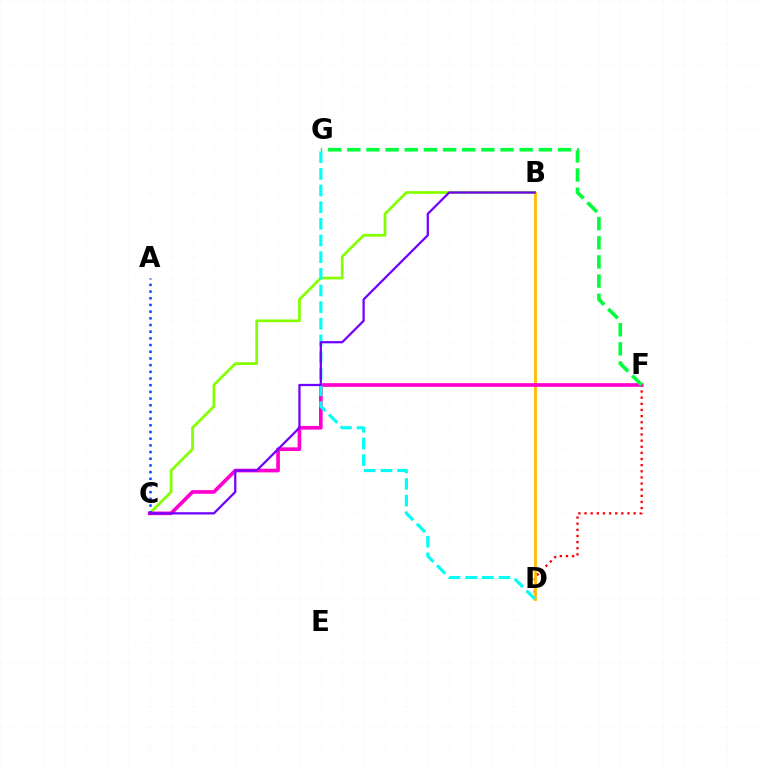{('D', 'F'): [{'color': '#ff0000', 'line_style': 'dotted', 'thickness': 1.67}], ('B', 'D'): [{'color': '#ffbd00', 'line_style': 'solid', 'thickness': 2.01}], ('B', 'C'): [{'color': '#84ff00', 'line_style': 'solid', 'thickness': 1.97}, {'color': '#7200ff', 'line_style': 'solid', 'thickness': 1.62}], ('C', 'F'): [{'color': '#ff00cf', 'line_style': 'solid', 'thickness': 2.65}], ('F', 'G'): [{'color': '#00ff39', 'line_style': 'dashed', 'thickness': 2.6}], ('D', 'G'): [{'color': '#00fff6', 'line_style': 'dashed', 'thickness': 2.26}], ('A', 'C'): [{'color': '#004bff', 'line_style': 'dotted', 'thickness': 1.82}]}